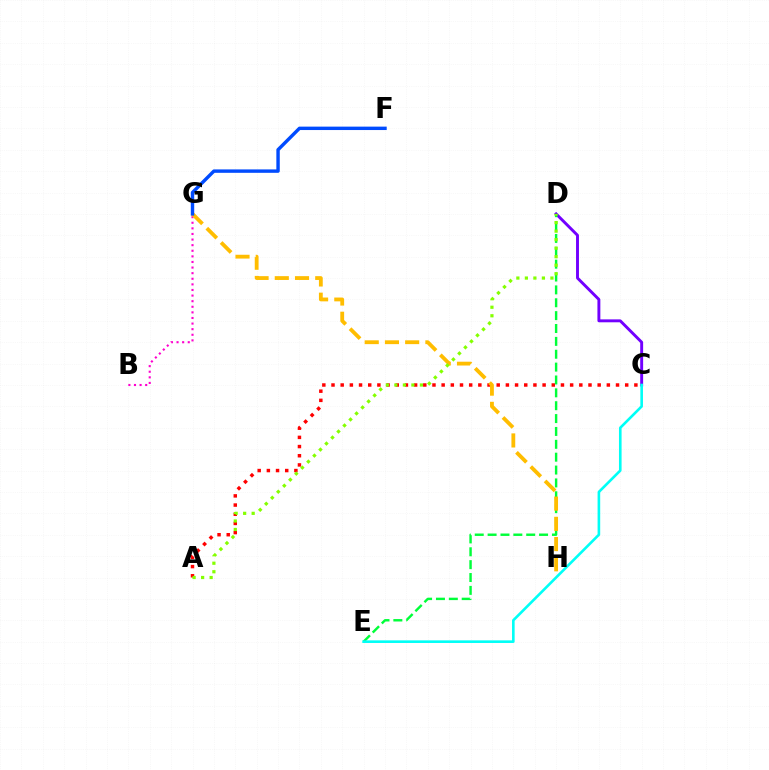{('A', 'C'): [{'color': '#ff0000', 'line_style': 'dotted', 'thickness': 2.49}], ('C', 'D'): [{'color': '#7200ff', 'line_style': 'solid', 'thickness': 2.1}], ('D', 'E'): [{'color': '#00ff39', 'line_style': 'dashed', 'thickness': 1.75}], ('C', 'E'): [{'color': '#00fff6', 'line_style': 'solid', 'thickness': 1.88}], ('B', 'G'): [{'color': '#ff00cf', 'line_style': 'dotted', 'thickness': 1.52}], ('G', 'H'): [{'color': '#ffbd00', 'line_style': 'dashed', 'thickness': 2.75}], ('A', 'D'): [{'color': '#84ff00', 'line_style': 'dotted', 'thickness': 2.31}], ('F', 'G'): [{'color': '#004bff', 'line_style': 'solid', 'thickness': 2.46}]}